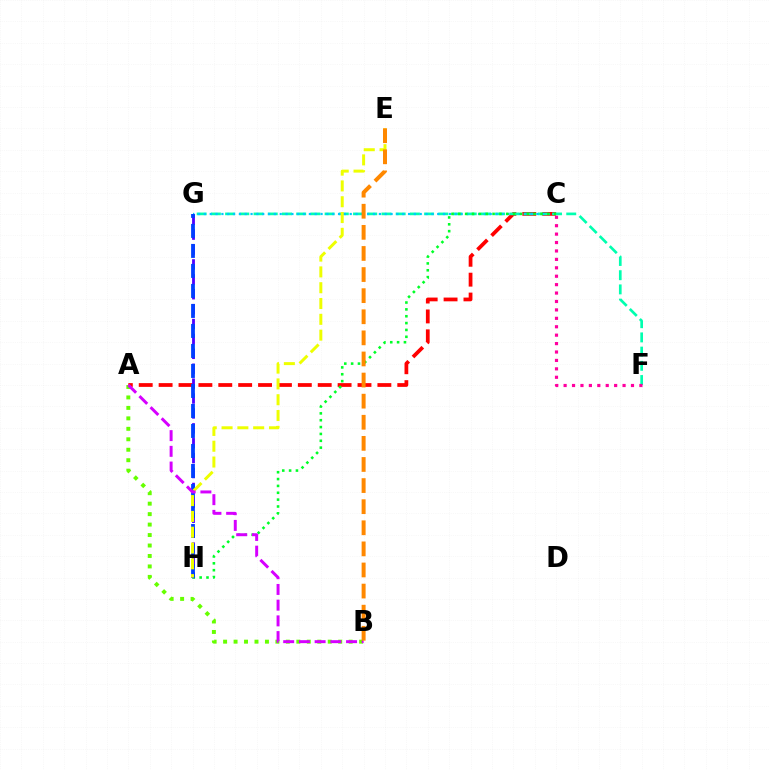{('A', 'C'): [{'color': '#ff0000', 'line_style': 'dashed', 'thickness': 2.7}], ('F', 'G'): [{'color': '#00ffaf', 'line_style': 'dashed', 'thickness': 1.93}], ('G', 'H'): [{'color': '#4f00ff', 'line_style': 'dashed', 'thickness': 2.02}, {'color': '#003fff', 'line_style': 'dashed', 'thickness': 2.72}], ('A', 'B'): [{'color': '#66ff00', 'line_style': 'dotted', 'thickness': 2.84}, {'color': '#d600ff', 'line_style': 'dashed', 'thickness': 2.13}], ('C', 'G'): [{'color': '#00c7ff', 'line_style': 'dotted', 'thickness': 1.58}], ('C', 'H'): [{'color': '#00ff27', 'line_style': 'dotted', 'thickness': 1.86}], ('E', 'H'): [{'color': '#eeff00', 'line_style': 'dashed', 'thickness': 2.15}], ('C', 'F'): [{'color': '#ff00a0', 'line_style': 'dotted', 'thickness': 2.29}], ('B', 'E'): [{'color': '#ff8800', 'line_style': 'dashed', 'thickness': 2.87}]}